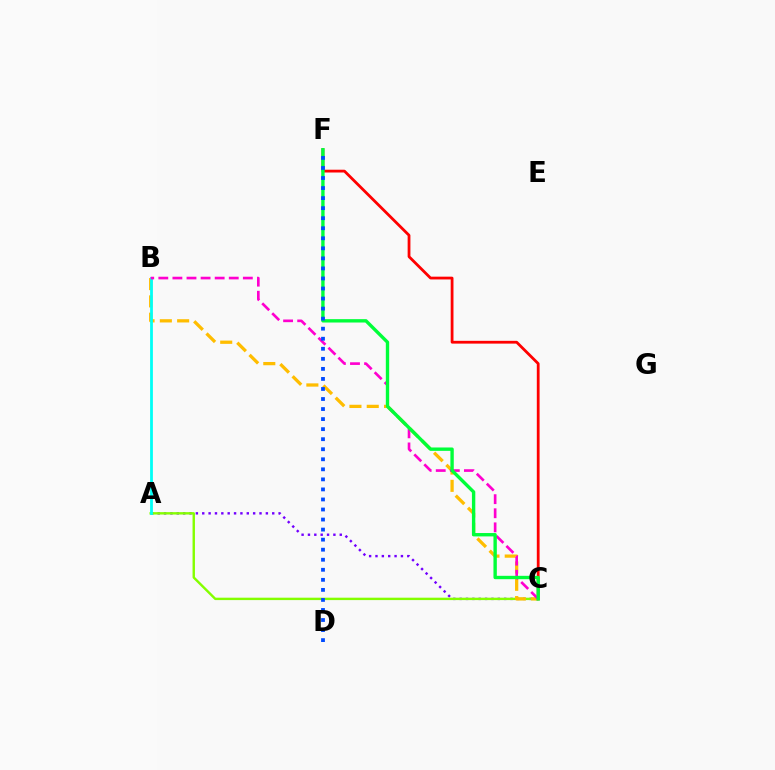{('C', 'F'): [{'color': '#ff0000', 'line_style': 'solid', 'thickness': 2.0}, {'color': '#00ff39', 'line_style': 'solid', 'thickness': 2.43}], ('A', 'C'): [{'color': '#7200ff', 'line_style': 'dotted', 'thickness': 1.73}, {'color': '#84ff00', 'line_style': 'solid', 'thickness': 1.73}], ('B', 'C'): [{'color': '#ffbd00', 'line_style': 'dashed', 'thickness': 2.35}, {'color': '#ff00cf', 'line_style': 'dashed', 'thickness': 1.91}], ('A', 'B'): [{'color': '#00fff6', 'line_style': 'solid', 'thickness': 2.0}], ('D', 'F'): [{'color': '#004bff', 'line_style': 'dotted', 'thickness': 2.73}]}